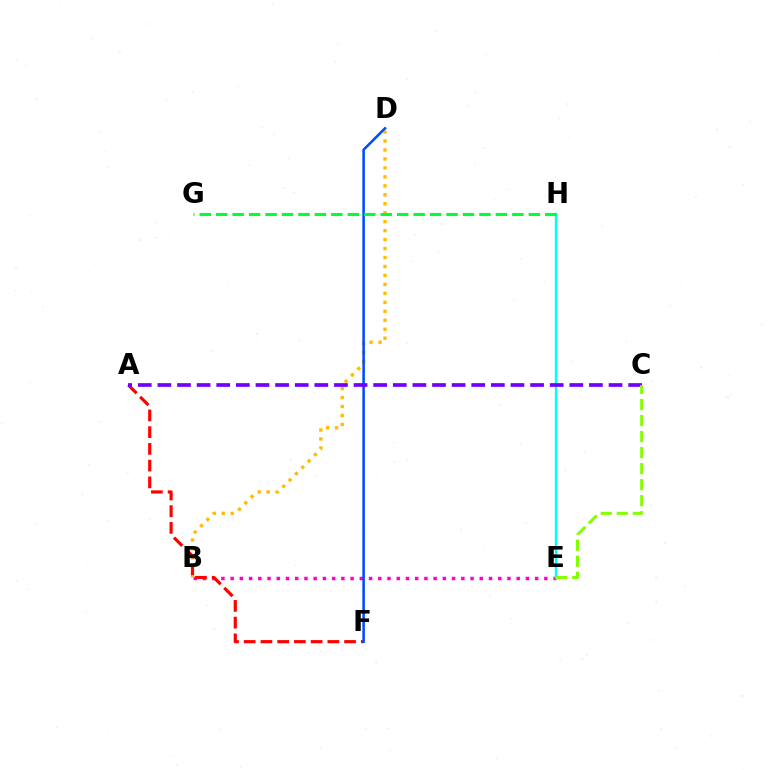{('B', 'E'): [{'color': '#ff00cf', 'line_style': 'dotted', 'thickness': 2.51}], ('B', 'D'): [{'color': '#ffbd00', 'line_style': 'dotted', 'thickness': 2.44}], ('A', 'F'): [{'color': '#ff0000', 'line_style': 'dashed', 'thickness': 2.27}], ('E', 'H'): [{'color': '#00fff6', 'line_style': 'solid', 'thickness': 1.72}], ('D', 'F'): [{'color': '#004bff', 'line_style': 'solid', 'thickness': 1.83}], ('A', 'C'): [{'color': '#7200ff', 'line_style': 'dashed', 'thickness': 2.66}], ('G', 'H'): [{'color': '#00ff39', 'line_style': 'dashed', 'thickness': 2.24}], ('C', 'E'): [{'color': '#84ff00', 'line_style': 'dashed', 'thickness': 2.18}]}